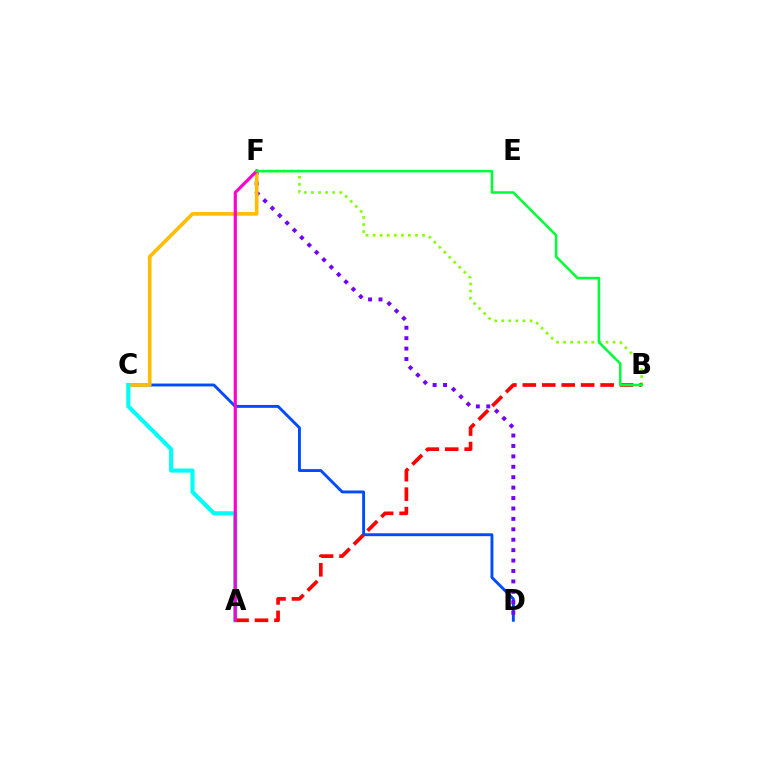{('B', 'F'): [{'color': '#84ff00', 'line_style': 'dotted', 'thickness': 1.92}, {'color': '#00ff39', 'line_style': 'solid', 'thickness': 1.83}], ('C', 'D'): [{'color': '#004bff', 'line_style': 'solid', 'thickness': 2.08}], ('D', 'F'): [{'color': '#7200ff', 'line_style': 'dotted', 'thickness': 2.83}], ('C', 'F'): [{'color': '#ffbd00', 'line_style': 'solid', 'thickness': 2.62}], ('A', 'C'): [{'color': '#00fff6', 'line_style': 'solid', 'thickness': 2.97}], ('A', 'B'): [{'color': '#ff0000', 'line_style': 'dashed', 'thickness': 2.64}], ('A', 'F'): [{'color': '#ff00cf', 'line_style': 'solid', 'thickness': 2.28}]}